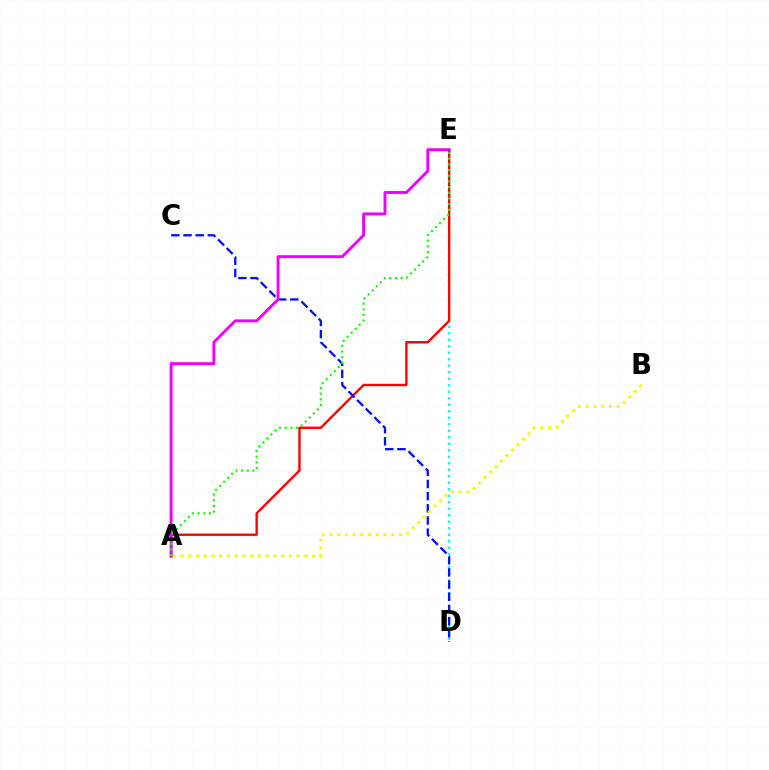{('D', 'E'): [{'color': '#00fff6', 'line_style': 'dotted', 'thickness': 1.77}], ('A', 'E'): [{'color': '#ff0000', 'line_style': 'solid', 'thickness': 1.71}, {'color': '#ee00ff', 'line_style': 'solid', 'thickness': 2.09}, {'color': '#08ff00', 'line_style': 'dotted', 'thickness': 1.54}], ('C', 'D'): [{'color': '#0010ff', 'line_style': 'dashed', 'thickness': 1.65}], ('A', 'B'): [{'color': '#fcf500', 'line_style': 'dotted', 'thickness': 2.1}]}